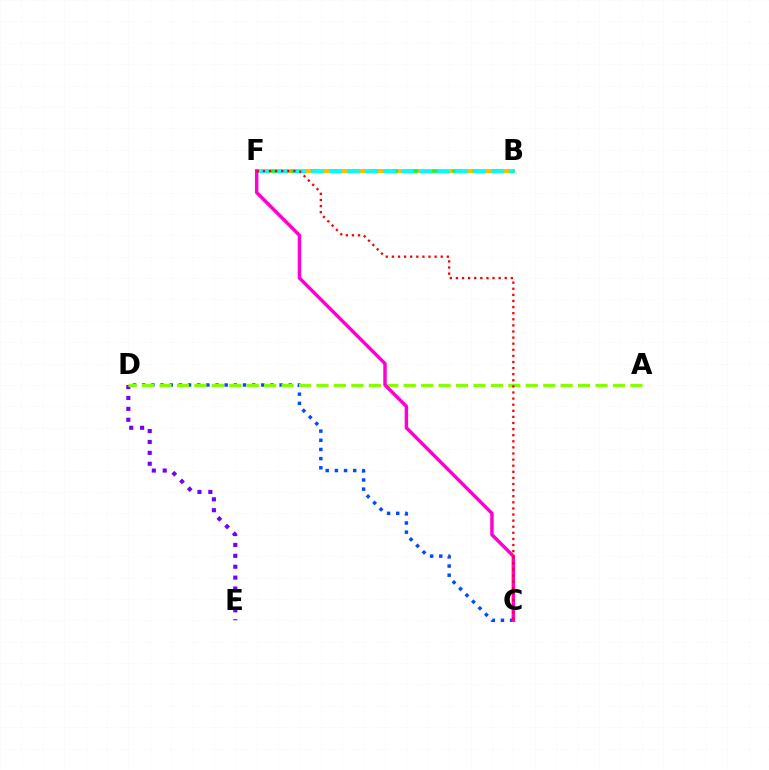{('B', 'F'): [{'color': '#00ff39', 'line_style': 'solid', 'thickness': 2.67}, {'color': '#ffbd00', 'line_style': 'dashed', 'thickness': 2.74}, {'color': '#00fff6', 'line_style': 'dashed', 'thickness': 2.44}], ('D', 'E'): [{'color': '#7200ff', 'line_style': 'dotted', 'thickness': 2.96}], ('C', 'D'): [{'color': '#004bff', 'line_style': 'dotted', 'thickness': 2.49}], ('A', 'D'): [{'color': '#84ff00', 'line_style': 'dashed', 'thickness': 2.37}], ('C', 'F'): [{'color': '#ff00cf', 'line_style': 'solid', 'thickness': 2.48}, {'color': '#ff0000', 'line_style': 'dotted', 'thickness': 1.66}]}